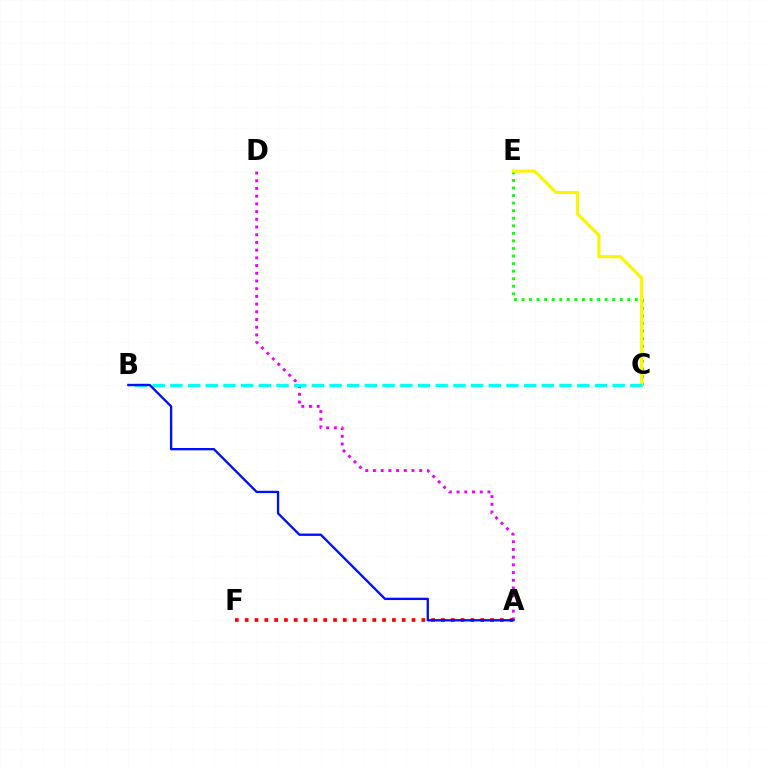{('C', 'E'): [{'color': '#08ff00', 'line_style': 'dotted', 'thickness': 2.05}, {'color': '#fcf500', 'line_style': 'solid', 'thickness': 2.26}], ('A', 'D'): [{'color': '#ee00ff', 'line_style': 'dotted', 'thickness': 2.09}], ('B', 'C'): [{'color': '#00fff6', 'line_style': 'dashed', 'thickness': 2.4}], ('A', 'F'): [{'color': '#ff0000', 'line_style': 'dotted', 'thickness': 2.67}], ('A', 'B'): [{'color': '#0010ff', 'line_style': 'solid', 'thickness': 1.68}]}